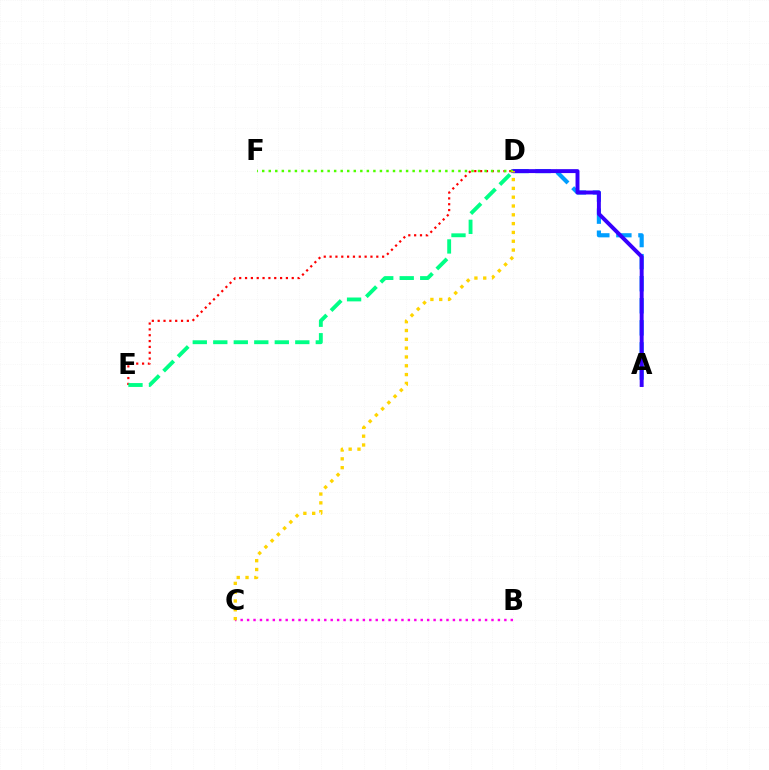{('D', 'E'): [{'color': '#ff0000', 'line_style': 'dotted', 'thickness': 1.59}, {'color': '#00ff86', 'line_style': 'dashed', 'thickness': 2.79}], ('A', 'D'): [{'color': '#009eff', 'line_style': 'dashed', 'thickness': 3.0}, {'color': '#3700ff', 'line_style': 'solid', 'thickness': 2.83}], ('D', 'F'): [{'color': '#4fff00', 'line_style': 'dotted', 'thickness': 1.78}], ('B', 'C'): [{'color': '#ff00ed', 'line_style': 'dotted', 'thickness': 1.75}], ('C', 'D'): [{'color': '#ffd500', 'line_style': 'dotted', 'thickness': 2.39}]}